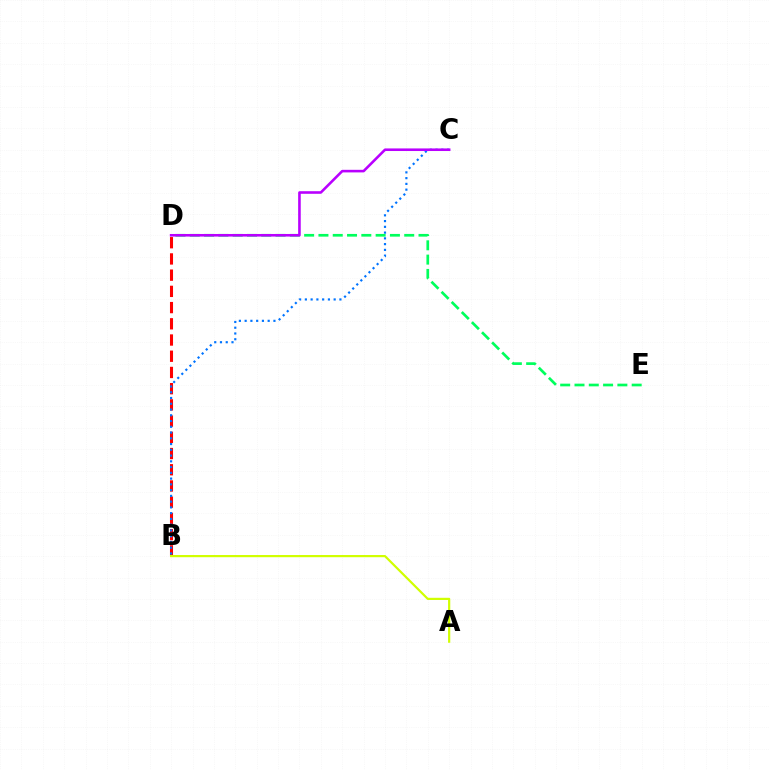{('B', 'D'): [{'color': '#ff0000', 'line_style': 'dashed', 'thickness': 2.2}], ('D', 'E'): [{'color': '#00ff5c', 'line_style': 'dashed', 'thickness': 1.94}], ('B', 'C'): [{'color': '#0074ff', 'line_style': 'dotted', 'thickness': 1.56}], ('C', 'D'): [{'color': '#b900ff', 'line_style': 'solid', 'thickness': 1.87}], ('A', 'B'): [{'color': '#d1ff00', 'line_style': 'solid', 'thickness': 1.58}]}